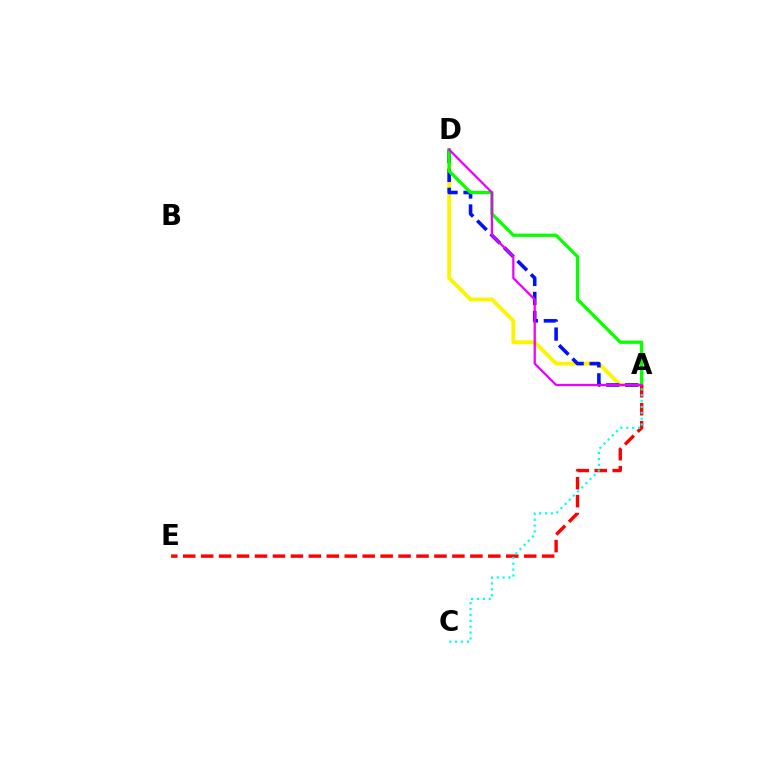{('A', 'D'): [{'color': '#fcf500', 'line_style': 'solid', 'thickness': 2.78}, {'color': '#0010ff', 'line_style': 'dashed', 'thickness': 2.58}, {'color': '#08ff00', 'line_style': 'solid', 'thickness': 2.36}, {'color': '#ee00ff', 'line_style': 'solid', 'thickness': 1.63}], ('A', 'E'): [{'color': '#ff0000', 'line_style': 'dashed', 'thickness': 2.44}], ('A', 'C'): [{'color': '#00fff6', 'line_style': 'dotted', 'thickness': 1.6}]}